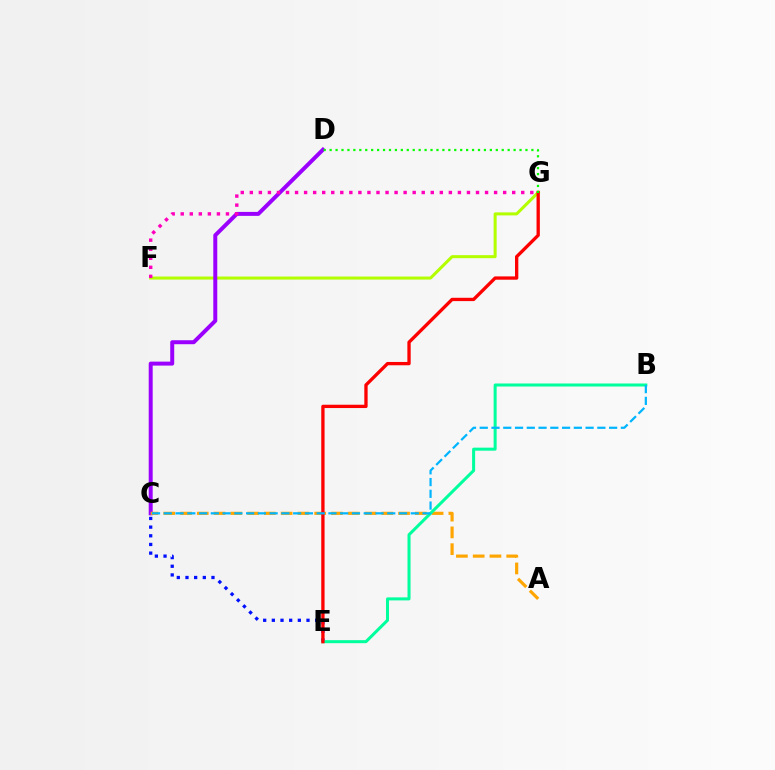{('F', 'G'): [{'color': '#b3ff00', 'line_style': 'solid', 'thickness': 2.18}, {'color': '#ff00bd', 'line_style': 'dotted', 'thickness': 2.46}], ('C', 'D'): [{'color': '#9b00ff', 'line_style': 'solid', 'thickness': 2.86}], ('A', 'C'): [{'color': '#ffa500', 'line_style': 'dashed', 'thickness': 2.28}], ('C', 'E'): [{'color': '#0010ff', 'line_style': 'dotted', 'thickness': 2.35}], ('B', 'E'): [{'color': '#00ff9d', 'line_style': 'solid', 'thickness': 2.18}], ('E', 'G'): [{'color': '#ff0000', 'line_style': 'solid', 'thickness': 2.39}], ('D', 'G'): [{'color': '#08ff00', 'line_style': 'dotted', 'thickness': 1.61}], ('B', 'C'): [{'color': '#00b5ff', 'line_style': 'dashed', 'thickness': 1.6}]}